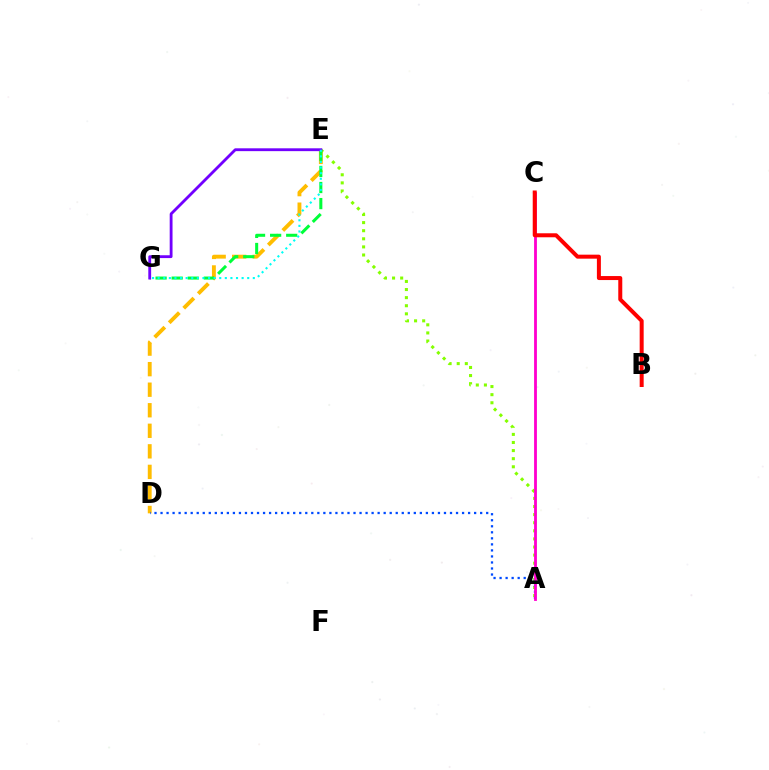{('D', 'E'): [{'color': '#ffbd00', 'line_style': 'dashed', 'thickness': 2.79}], ('A', 'E'): [{'color': '#84ff00', 'line_style': 'dotted', 'thickness': 2.2}], ('A', 'D'): [{'color': '#004bff', 'line_style': 'dotted', 'thickness': 1.64}], ('A', 'C'): [{'color': '#ff00cf', 'line_style': 'solid', 'thickness': 2.03}], ('E', 'G'): [{'color': '#00ff39', 'line_style': 'dashed', 'thickness': 2.19}, {'color': '#7200ff', 'line_style': 'solid', 'thickness': 2.04}, {'color': '#00fff6', 'line_style': 'dotted', 'thickness': 1.52}], ('B', 'C'): [{'color': '#ff0000', 'line_style': 'solid', 'thickness': 2.88}]}